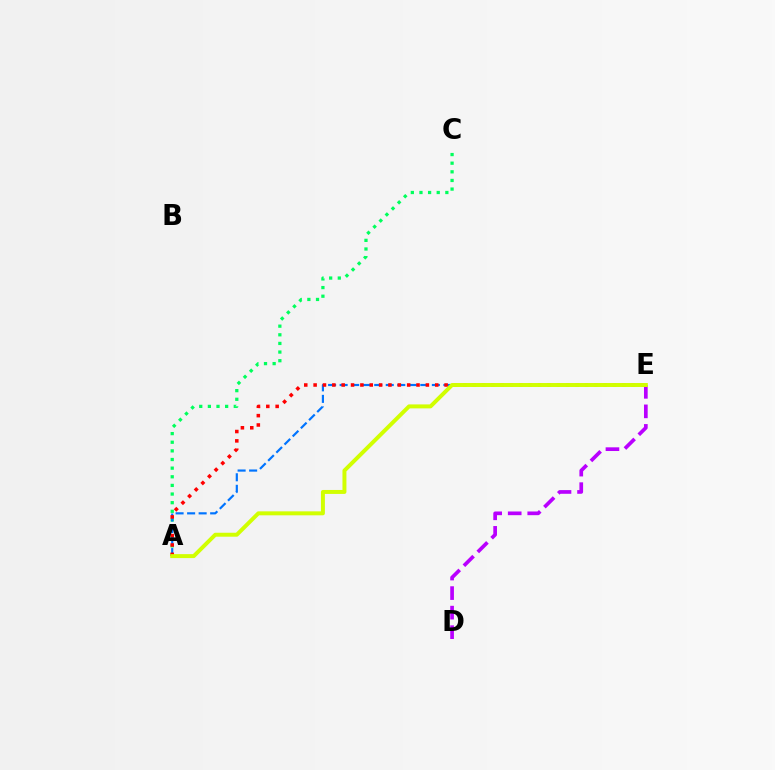{('A', 'C'): [{'color': '#00ff5c', 'line_style': 'dotted', 'thickness': 2.35}], ('D', 'E'): [{'color': '#b900ff', 'line_style': 'dashed', 'thickness': 2.65}], ('A', 'E'): [{'color': '#0074ff', 'line_style': 'dashed', 'thickness': 1.57}, {'color': '#ff0000', 'line_style': 'dotted', 'thickness': 2.54}, {'color': '#d1ff00', 'line_style': 'solid', 'thickness': 2.85}]}